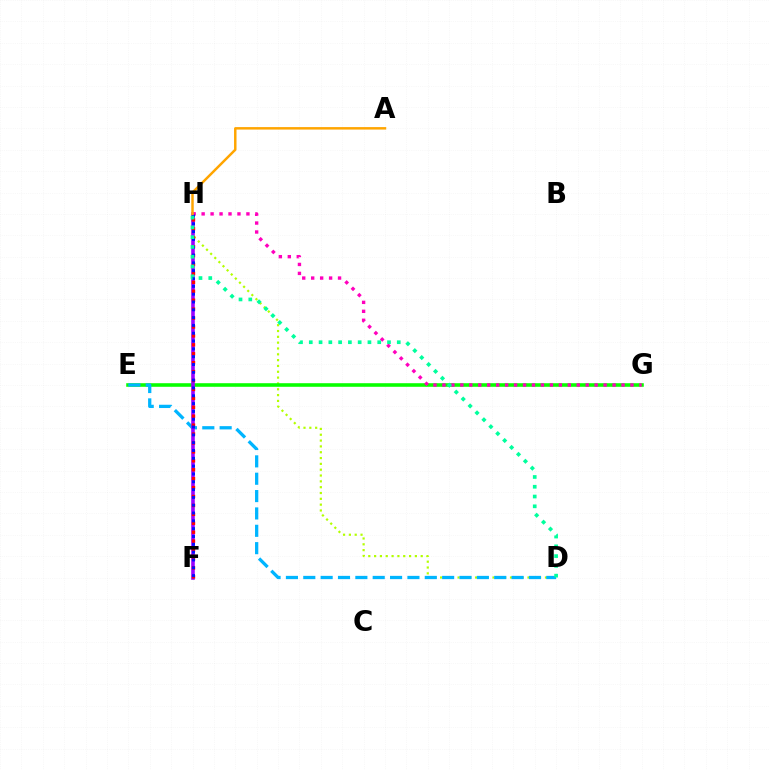{('D', 'H'): [{'color': '#b3ff00', 'line_style': 'dotted', 'thickness': 1.58}, {'color': '#00ff9d', 'line_style': 'dotted', 'thickness': 2.66}], ('E', 'G'): [{'color': '#08ff00', 'line_style': 'solid', 'thickness': 2.58}], ('D', 'E'): [{'color': '#00b5ff', 'line_style': 'dashed', 'thickness': 2.36}], ('F', 'H'): [{'color': '#9b00ff', 'line_style': 'solid', 'thickness': 2.59}, {'color': '#ff0000', 'line_style': 'dotted', 'thickness': 2.42}, {'color': '#0010ff', 'line_style': 'dotted', 'thickness': 2.12}], ('G', 'H'): [{'color': '#ff00bd', 'line_style': 'dotted', 'thickness': 2.43}], ('A', 'H'): [{'color': '#ffa500', 'line_style': 'solid', 'thickness': 1.78}]}